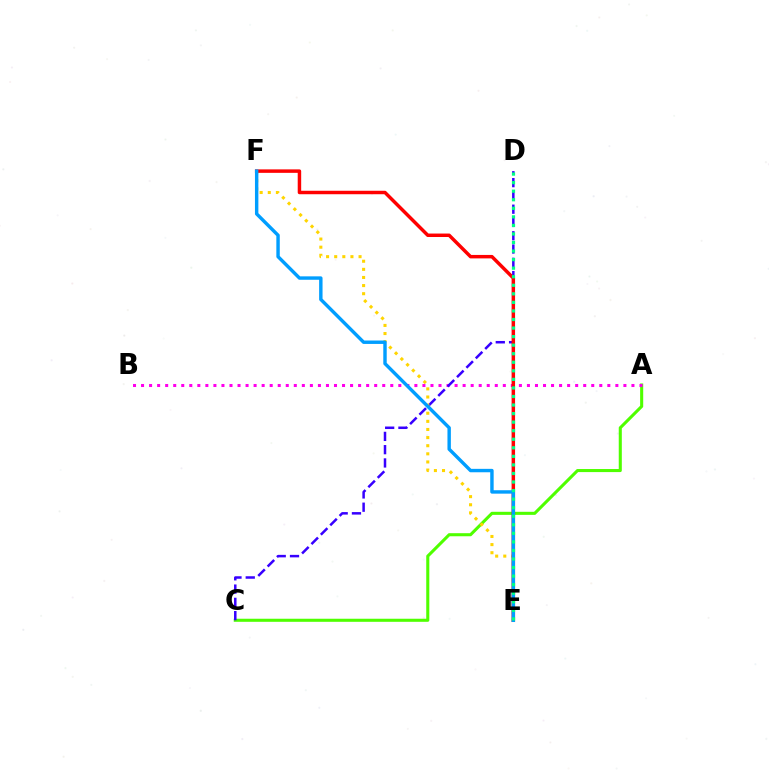{('A', 'C'): [{'color': '#4fff00', 'line_style': 'solid', 'thickness': 2.21}], ('A', 'B'): [{'color': '#ff00ed', 'line_style': 'dotted', 'thickness': 2.18}], ('C', 'D'): [{'color': '#3700ff', 'line_style': 'dashed', 'thickness': 1.8}], ('E', 'F'): [{'color': '#ffd500', 'line_style': 'dotted', 'thickness': 2.21}, {'color': '#ff0000', 'line_style': 'solid', 'thickness': 2.5}, {'color': '#009eff', 'line_style': 'solid', 'thickness': 2.46}], ('D', 'E'): [{'color': '#00ff86', 'line_style': 'dotted', 'thickness': 2.32}]}